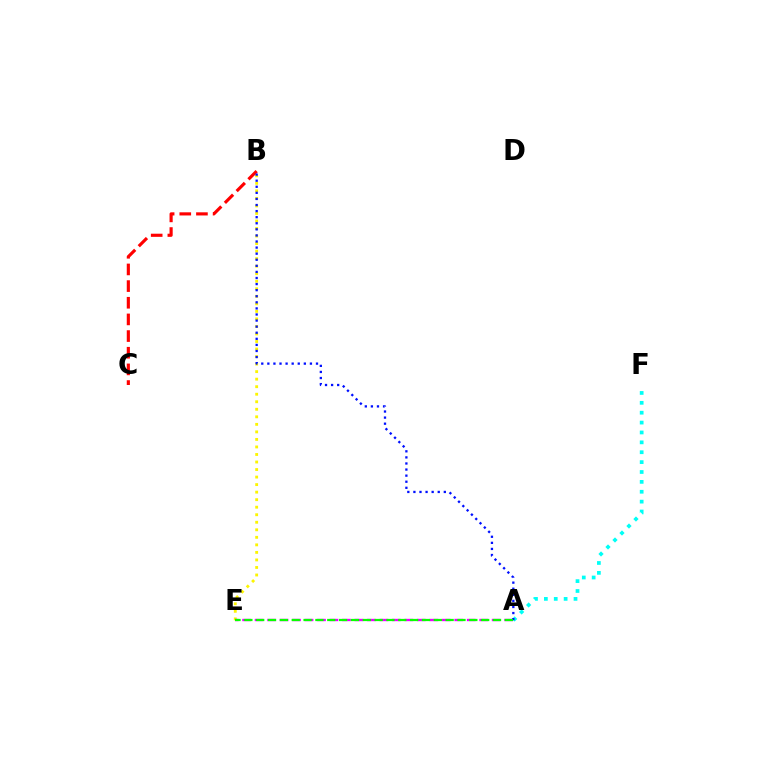{('B', 'E'): [{'color': '#fcf500', 'line_style': 'dotted', 'thickness': 2.05}], ('A', 'E'): [{'color': '#ee00ff', 'line_style': 'dashed', 'thickness': 1.7}, {'color': '#08ff00', 'line_style': 'dashed', 'thickness': 1.61}], ('B', 'C'): [{'color': '#ff0000', 'line_style': 'dashed', 'thickness': 2.26}], ('A', 'F'): [{'color': '#00fff6', 'line_style': 'dotted', 'thickness': 2.68}], ('A', 'B'): [{'color': '#0010ff', 'line_style': 'dotted', 'thickness': 1.65}]}